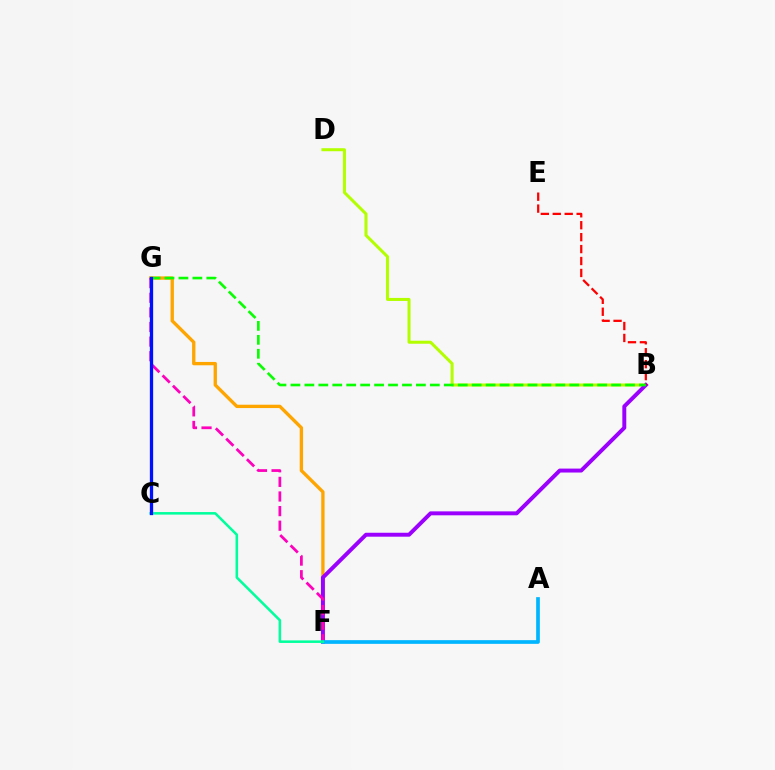{('F', 'G'): [{'color': '#ffa500', 'line_style': 'solid', 'thickness': 2.4}, {'color': '#ff00bd', 'line_style': 'dashed', 'thickness': 1.98}], ('B', 'D'): [{'color': '#b3ff00', 'line_style': 'solid', 'thickness': 2.18}], ('B', 'F'): [{'color': '#9b00ff', 'line_style': 'solid', 'thickness': 2.84}], ('B', 'E'): [{'color': '#ff0000', 'line_style': 'dashed', 'thickness': 1.62}], ('B', 'G'): [{'color': '#08ff00', 'line_style': 'dashed', 'thickness': 1.89}], ('A', 'F'): [{'color': '#00b5ff', 'line_style': 'solid', 'thickness': 2.66}], ('C', 'F'): [{'color': '#00ff9d', 'line_style': 'solid', 'thickness': 1.84}], ('C', 'G'): [{'color': '#0010ff', 'line_style': 'solid', 'thickness': 2.37}]}